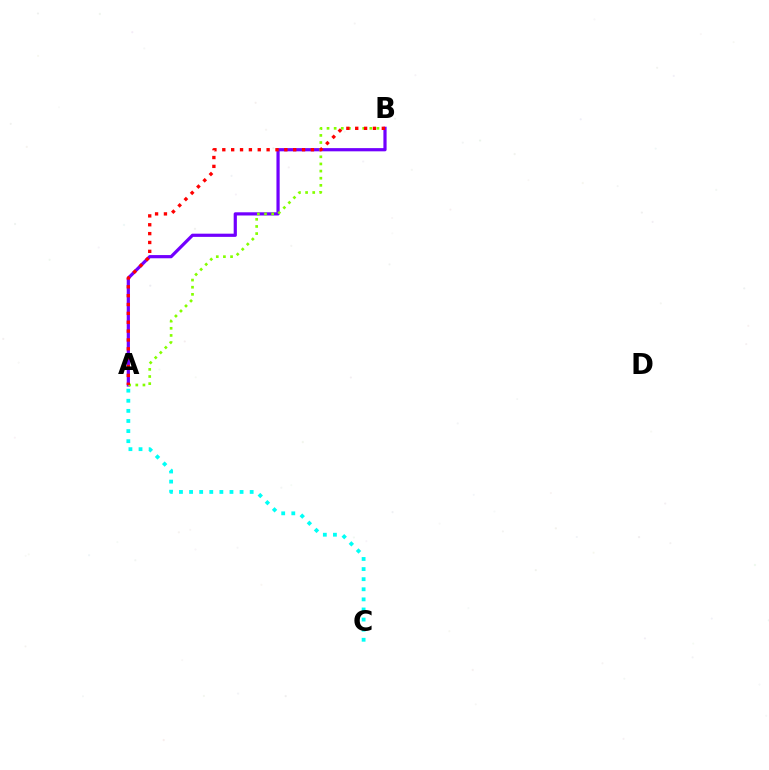{('A', 'B'): [{'color': '#7200ff', 'line_style': 'solid', 'thickness': 2.31}, {'color': '#84ff00', 'line_style': 'dotted', 'thickness': 1.94}, {'color': '#ff0000', 'line_style': 'dotted', 'thickness': 2.41}], ('A', 'C'): [{'color': '#00fff6', 'line_style': 'dotted', 'thickness': 2.74}]}